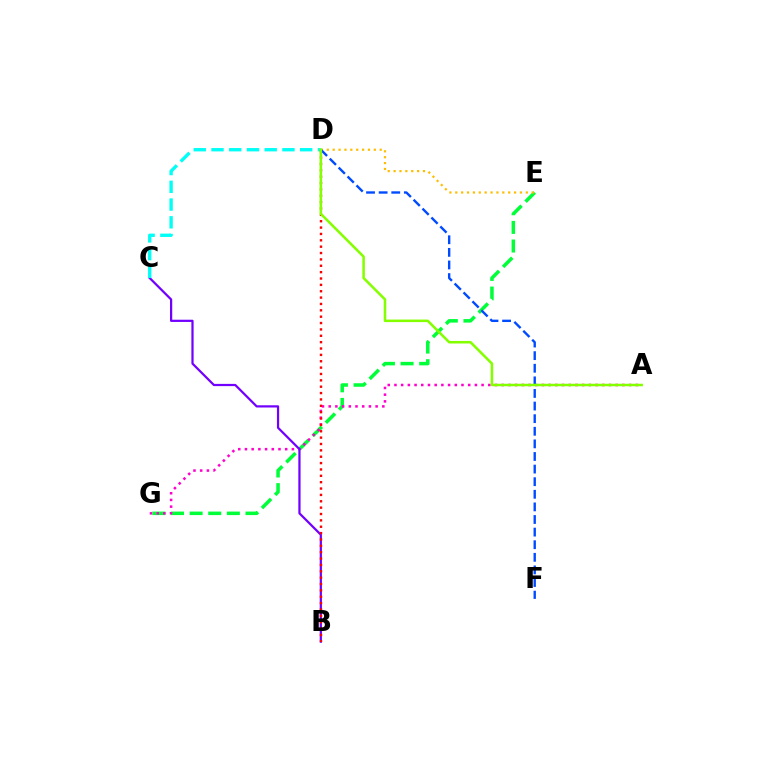{('E', 'G'): [{'color': '#00ff39', 'line_style': 'dashed', 'thickness': 2.53}], ('A', 'G'): [{'color': '#ff00cf', 'line_style': 'dotted', 'thickness': 1.82}], ('D', 'E'): [{'color': '#ffbd00', 'line_style': 'dotted', 'thickness': 1.6}], ('B', 'C'): [{'color': '#7200ff', 'line_style': 'solid', 'thickness': 1.6}], ('C', 'D'): [{'color': '#00fff6', 'line_style': 'dashed', 'thickness': 2.41}], ('B', 'D'): [{'color': '#ff0000', 'line_style': 'dotted', 'thickness': 1.73}], ('D', 'F'): [{'color': '#004bff', 'line_style': 'dashed', 'thickness': 1.71}], ('A', 'D'): [{'color': '#84ff00', 'line_style': 'solid', 'thickness': 1.83}]}